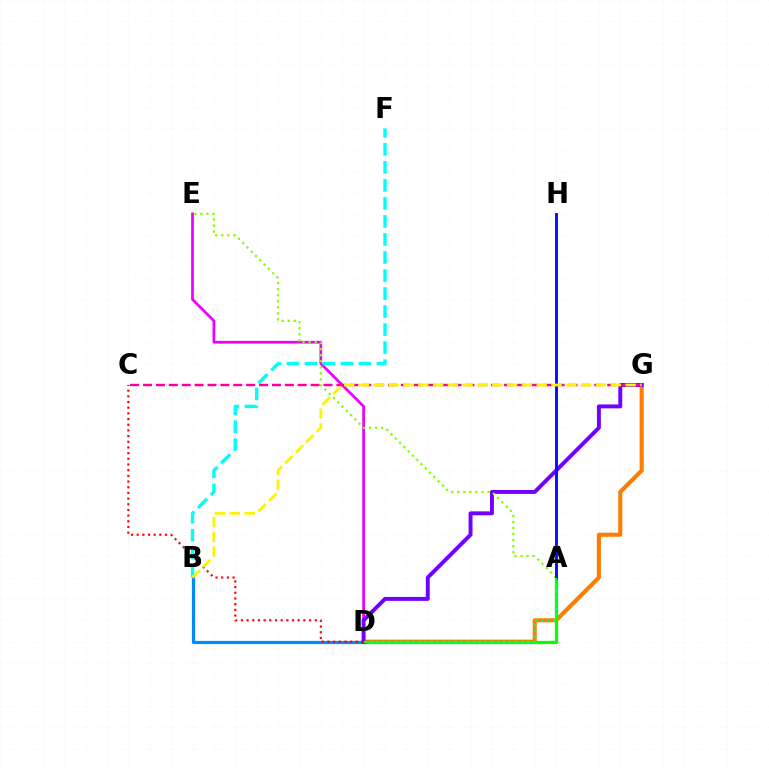{('D', 'E'): [{'color': '#ee00ff', 'line_style': 'solid', 'thickness': 1.97}], ('D', 'G'): [{'color': '#ff7c00', 'line_style': 'solid', 'thickness': 2.95}, {'color': '#7200ff', 'line_style': 'solid', 'thickness': 2.83}], ('A', 'D'): [{'color': '#08ff00', 'line_style': 'solid', 'thickness': 2.32}, {'color': '#00ff74', 'line_style': 'dotted', 'thickness': 1.64}], ('B', 'D'): [{'color': '#008cff', 'line_style': 'solid', 'thickness': 2.32}], ('B', 'F'): [{'color': '#00fff6', 'line_style': 'dashed', 'thickness': 2.45}], ('C', 'G'): [{'color': '#ff0094', 'line_style': 'dashed', 'thickness': 1.75}], ('A', 'E'): [{'color': '#84ff00', 'line_style': 'dotted', 'thickness': 1.64}], ('C', 'D'): [{'color': '#ff0000', 'line_style': 'dotted', 'thickness': 1.54}], ('A', 'H'): [{'color': '#0010ff', 'line_style': 'solid', 'thickness': 2.07}], ('B', 'G'): [{'color': '#fcf500', 'line_style': 'dashed', 'thickness': 2.01}]}